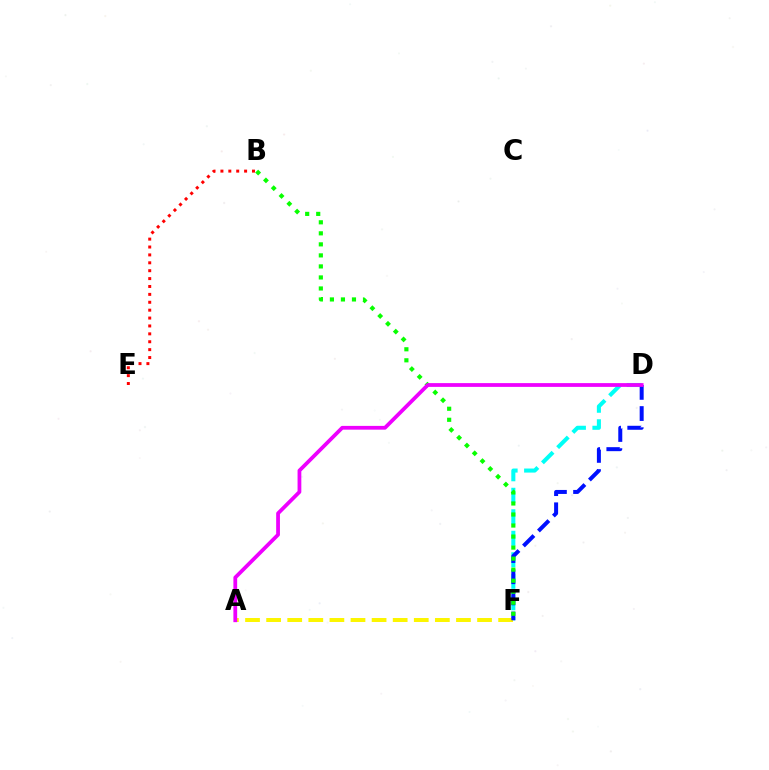{('D', 'F'): [{'color': '#00fff6', 'line_style': 'dashed', 'thickness': 2.92}, {'color': '#0010ff', 'line_style': 'dashed', 'thickness': 2.87}], ('A', 'F'): [{'color': '#fcf500', 'line_style': 'dashed', 'thickness': 2.87}], ('B', 'E'): [{'color': '#ff0000', 'line_style': 'dotted', 'thickness': 2.14}], ('B', 'F'): [{'color': '#08ff00', 'line_style': 'dotted', 'thickness': 3.0}], ('A', 'D'): [{'color': '#ee00ff', 'line_style': 'solid', 'thickness': 2.71}]}